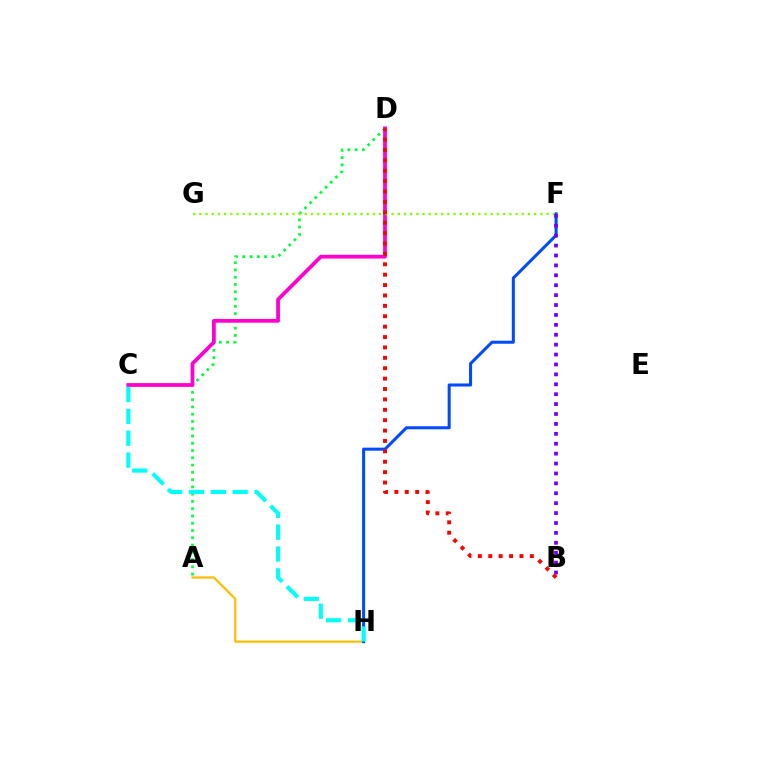{('A', 'H'): [{'color': '#ffbd00', 'line_style': 'solid', 'thickness': 1.59}], ('F', 'H'): [{'color': '#004bff', 'line_style': 'solid', 'thickness': 2.19}], ('A', 'D'): [{'color': '#00ff39', 'line_style': 'dotted', 'thickness': 1.98}], ('C', 'D'): [{'color': '#ff00cf', 'line_style': 'solid', 'thickness': 2.71}], ('F', 'G'): [{'color': '#84ff00', 'line_style': 'dotted', 'thickness': 1.68}], ('C', 'H'): [{'color': '#00fff6', 'line_style': 'dashed', 'thickness': 2.97}], ('B', 'F'): [{'color': '#7200ff', 'line_style': 'dotted', 'thickness': 2.69}], ('B', 'D'): [{'color': '#ff0000', 'line_style': 'dotted', 'thickness': 2.82}]}